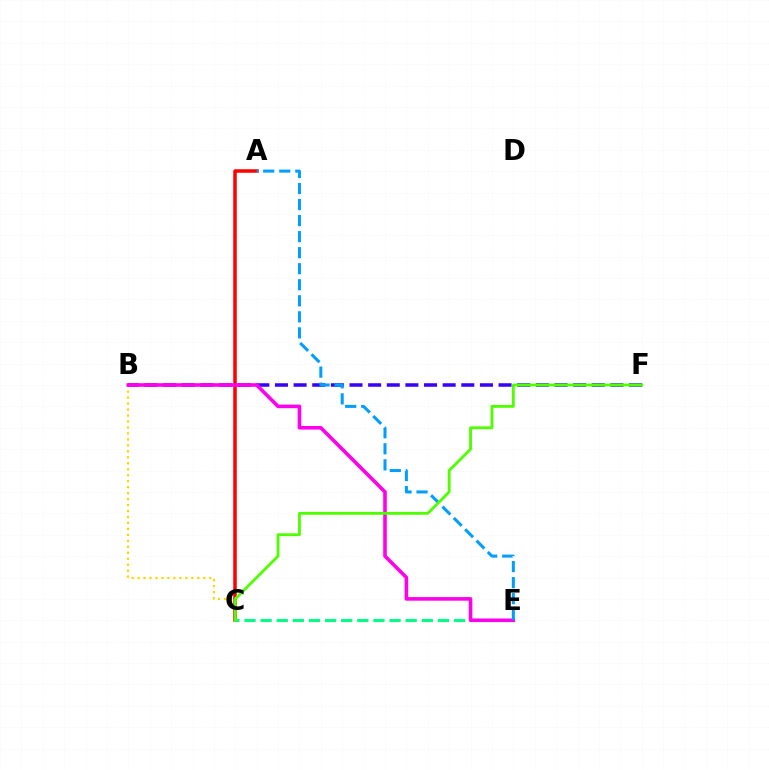{('A', 'C'): [{'color': '#ff0000', 'line_style': 'solid', 'thickness': 2.52}], ('C', 'E'): [{'color': '#00ff86', 'line_style': 'dashed', 'thickness': 2.19}], ('B', 'C'): [{'color': '#ffd500', 'line_style': 'dotted', 'thickness': 1.62}], ('B', 'F'): [{'color': '#3700ff', 'line_style': 'dashed', 'thickness': 2.53}], ('B', 'E'): [{'color': '#ff00ed', 'line_style': 'solid', 'thickness': 2.59}], ('A', 'E'): [{'color': '#009eff', 'line_style': 'dashed', 'thickness': 2.18}], ('C', 'F'): [{'color': '#4fff00', 'line_style': 'solid', 'thickness': 2.04}]}